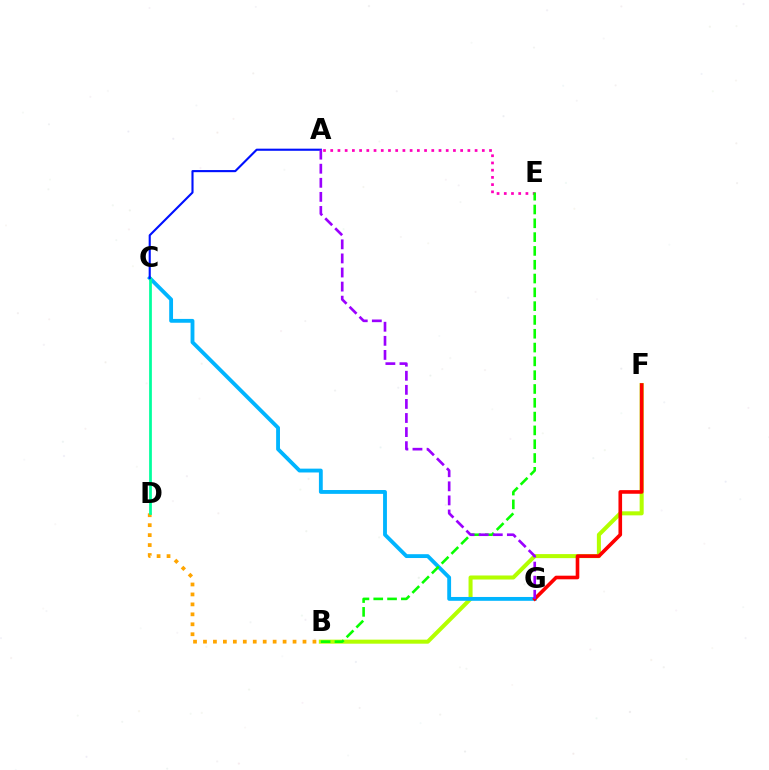{('B', 'D'): [{'color': '#ffa500', 'line_style': 'dotted', 'thickness': 2.7}], ('B', 'F'): [{'color': '#b3ff00', 'line_style': 'solid', 'thickness': 2.9}], ('C', 'G'): [{'color': '#00b5ff', 'line_style': 'solid', 'thickness': 2.77}], ('C', 'D'): [{'color': '#00ff9d', 'line_style': 'solid', 'thickness': 1.98}], ('A', 'C'): [{'color': '#0010ff', 'line_style': 'solid', 'thickness': 1.52}], ('A', 'E'): [{'color': '#ff00bd', 'line_style': 'dotted', 'thickness': 1.96}], ('F', 'G'): [{'color': '#ff0000', 'line_style': 'solid', 'thickness': 2.61}], ('B', 'E'): [{'color': '#08ff00', 'line_style': 'dashed', 'thickness': 1.88}], ('A', 'G'): [{'color': '#9b00ff', 'line_style': 'dashed', 'thickness': 1.91}]}